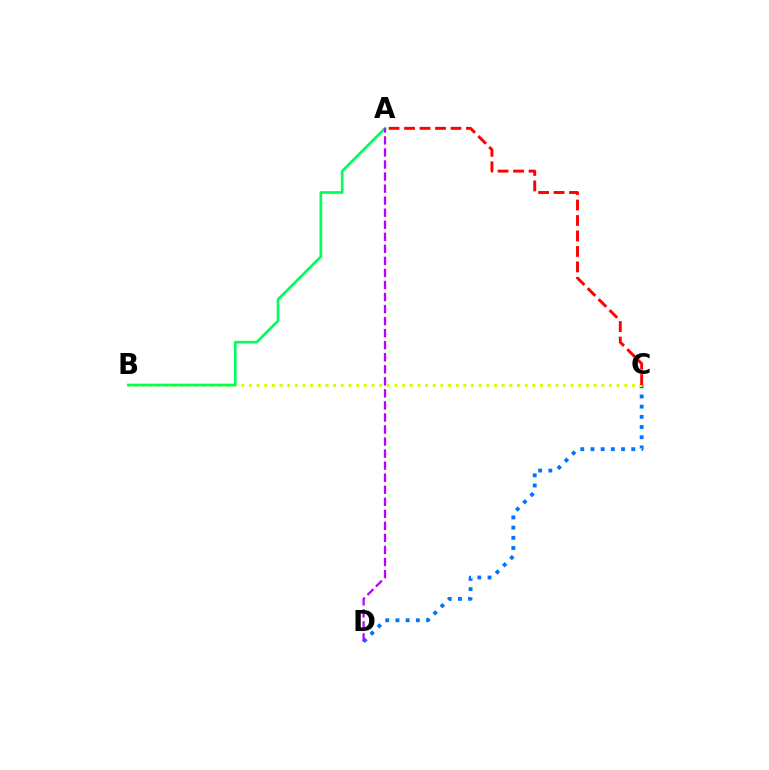{('C', 'D'): [{'color': '#0074ff', 'line_style': 'dotted', 'thickness': 2.77}], ('B', 'C'): [{'color': '#d1ff00', 'line_style': 'dotted', 'thickness': 2.08}], ('A', 'B'): [{'color': '#00ff5c', 'line_style': 'solid', 'thickness': 1.94}], ('A', 'C'): [{'color': '#ff0000', 'line_style': 'dashed', 'thickness': 2.1}], ('A', 'D'): [{'color': '#b900ff', 'line_style': 'dashed', 'thickness': 1.64}]}